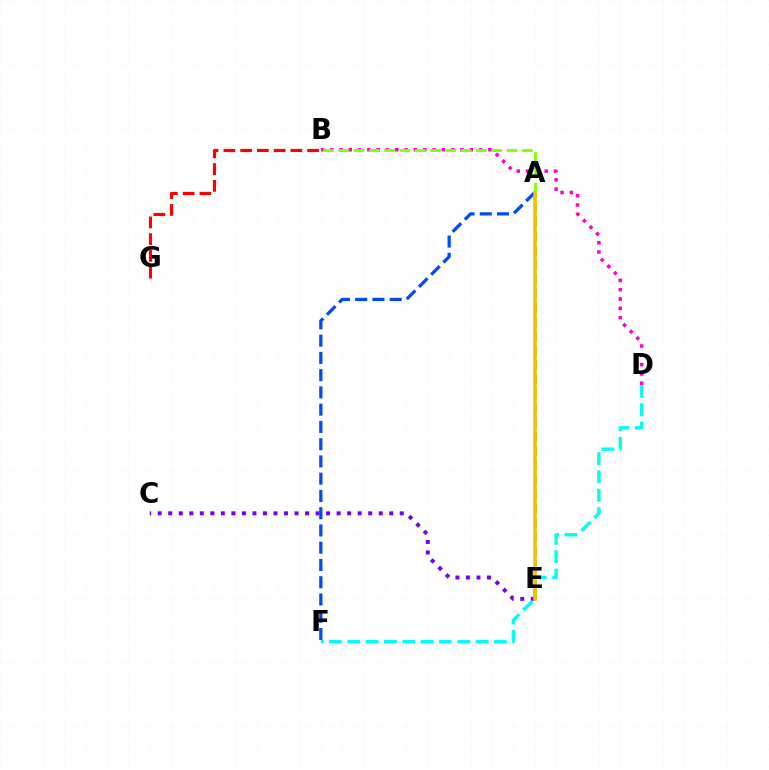{('C', 'E'): [{'color': '#7200ff', 'line_style': 'dotted', 'thickness': 2.86}], ('B', 'D'): [{'color': '#ff00cf', 'line_style': 'dotted', 'thickness': 2.53}], ('D', 'F'): [{'color': '#00fff6', 'line_style': 'dashed', 'thickness': 2.49}], ('B', 'G'): [{'color': '#ff0000', 'line_style': 'dashed', 'thickness': 2.28}], ('A', 'B'): [{'color': '#84ff00', 'line_style': 'dashed', 'thickness': 2.08}], ('A', 'E'): [{'color': '#00ff39', 'line_style': 'dashed', 'thickness': 1.95}, {'color': '#ffbd00', 'line_style': 'solid', 'thickness': 2.53}], ('A', 'F'): [{'color': '#004bff', 'line_style': 'dashed', 'thickness': 2.34}]}